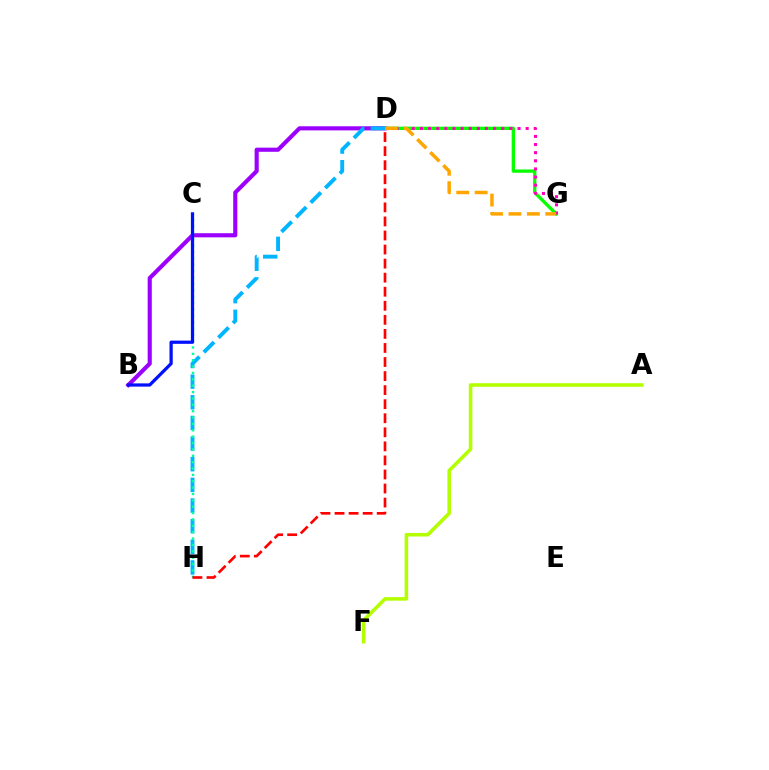{('A', 'F'): [{'color': '#b3ff00', 'line_style': 'solid', 'thickness': 2.57}], ('B', 'D'): [{'color': '#9b00ff', 'line_style': 'solid', 'thickness': 2.97}], ('D', 'G'): [{'color': '#08ff00', 'line_style': 'solid', 'thickness': 2.39}, {'color': '#ff00bd', 'line_style': 'dotted', 'thickness': 2.21}, {'color': '#ffa500', 'line_style': 'dashed', 'thickness': 2.5}], ('D', 'H'): [{'color': '#00b5ff', 'line_style': 'dashed', 'thickness': 2.8}, {'color': '#ff0000', 'line_style': 'dashed', 'thickness': 1.91}], ('C', 'H'): [{'color': '#00ff9d', 'line_style': 'dotted', 'thickness': 1.73}], ('B', 'C'): [{'color': '#0010ff', 'line_style': 'solid', 'thickness': 2.33}]}